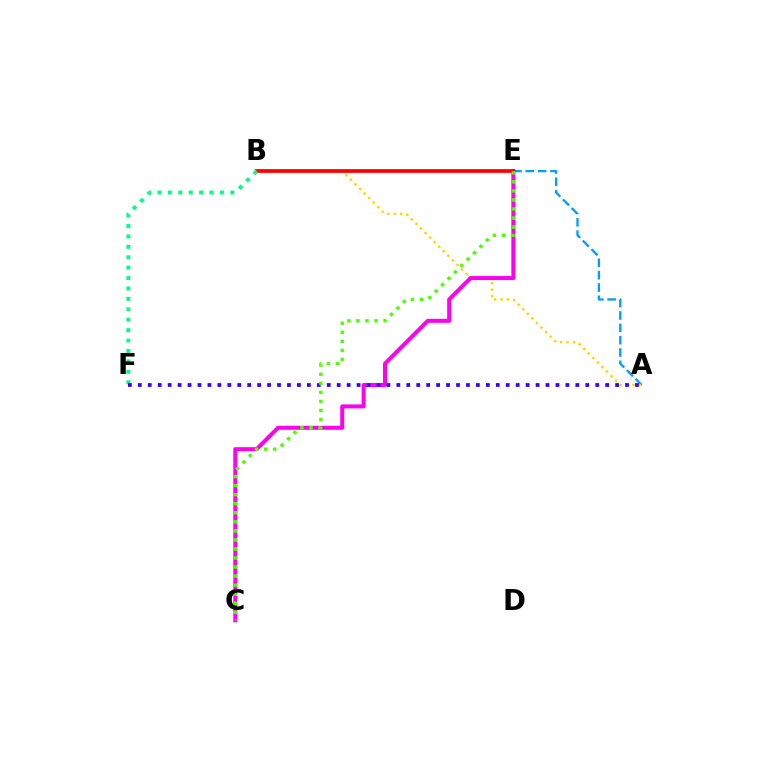{('A', 'E'): [{'color': '#009eff', 'line_style': 'dashed', 'thickness': 1.68}], ('A', 'B'): [{'color': '#ffd500', 'line_style': 'dotted', 'thickness': 1.75}], ('C', 'E'): [{'color': '#ff00ed', 'line_style': 'solid', 'thickness': 2.88}, {'color': '#4fff00', 'line_style': 'dotted', 'thickness': 2.46}], ('B', 'E'): [{'color': '#ff0000', 'line_style': 'solid', 'thickness': 2.7}], ('B', 'F'): [{'color': '#00ff86', 'line_style': 'dotted', 'thickness': 2.83}], ('A', 'F'): [{'color': '#3700ff', 'line_style': 'dotted', 'thickness': 2.7}]}